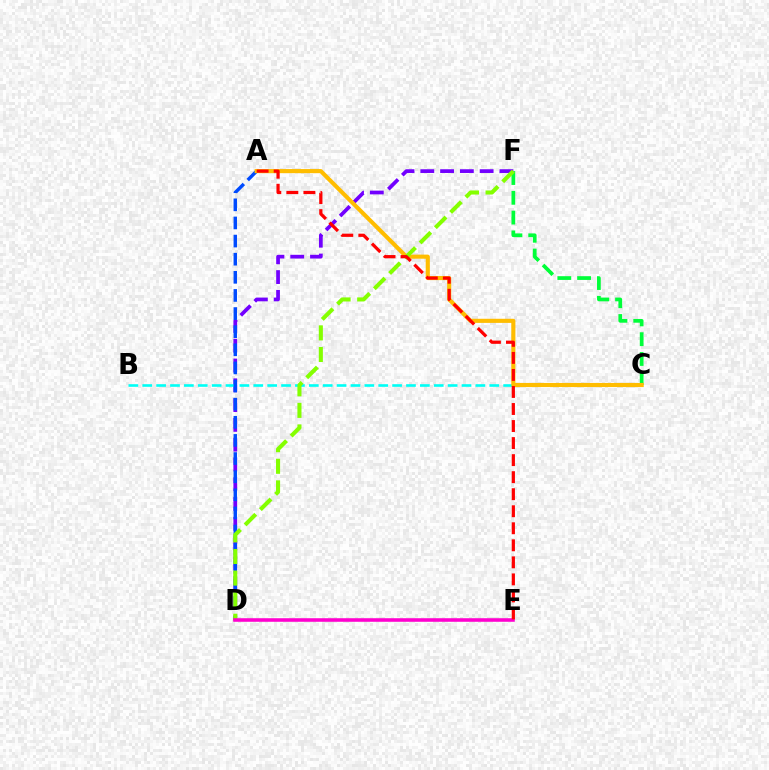{('C', 'F'): [{'color': '#00ff39', 'line_style': 'dashed', 'thickness': 2.69}], ('D', 'F'): [{'color': '#7200ff', 'line_style': 'dashed', 'thickness': 2.69}, {'color': '#84ff00', 'line_style': 'dashed', 'thickness': 2.93}], ('B', 'C'): [{'color': '#00fff6', 'line_style': 'dashed', 'thickness': 1.89}], ('A', 'D'): [{'color': '#004bff', 'line_style': 'dashed', 'thickness': 2.46}], ('A', 'C'): [{'color': '#ffbd00', 'line_style': 'solid', 'thickness': 2.96}], ('D', 'E'): [{'color': '#ff00cf', 'line_style': 'solid', 'thickness': 2.56}], ('A', 'E'): [{'color': '#ff0000', 'line_style': 'dashed', 'thickness': 2.31}]}